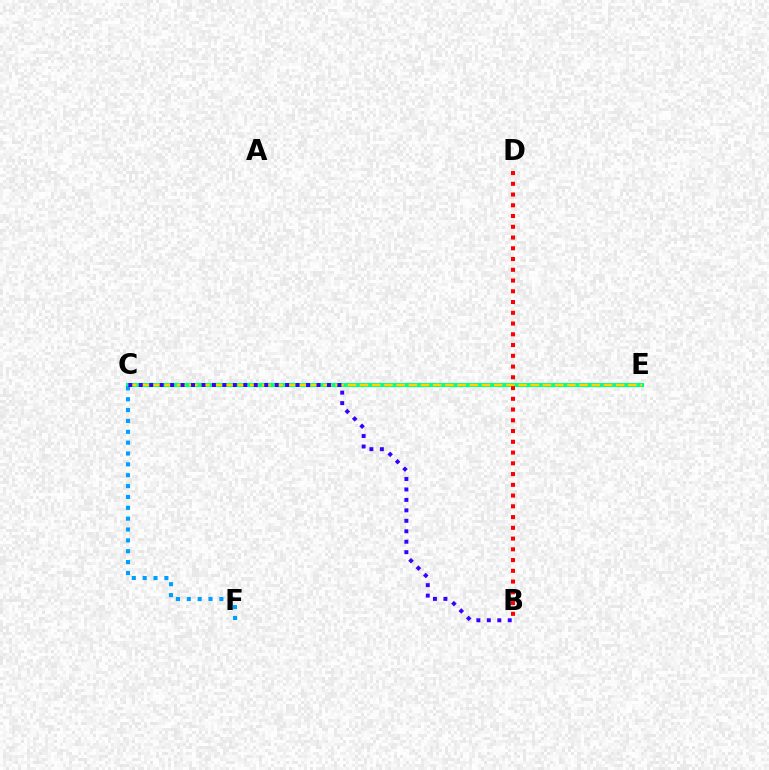{('C', 'E'): [{'color': '#ff00ed', 'line_style': 'dotted', 'thickness': 1.6}, {'color': '#4fff00', 'line_style': 'solid', 'thickness': 2.2}, {'color': '#00ff86', 'line_style': 'solid', 'thickness': 2.95}, {'color': '#ffd500', 'line_style': 'dashed', 'thickness': 1.66}], ('B', 'D'): [{'color': '#ff0000', 'line_style': 'dotted', 'thickness': 2.92}], ('C', 'F'): [{'color': '#009eff', 'line_style': 'dotted', 'thickness': 2.95}], ('B', 'C'): [{'color': '#3700ff', 'line_style': 'dotted', 'thickness': 2.84}]}